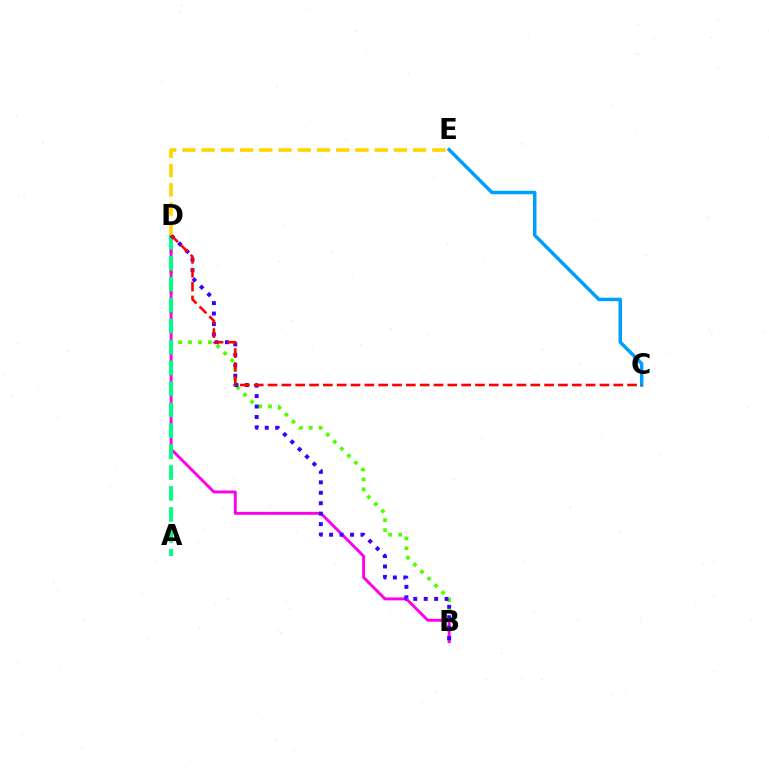{('B', 'D'): [{'color': '#4fff00', 'line_style': 'dotted', 'thickness': 2.7}, {'color': '#ff00ed', 'line_style': 'solid', 'thickness': 2.1}, {'color': '#3700ff', 'line_style': 'dotted', 'thickness': 2.84}], ('C', 'E'): [{'color': '#009eff', 'line_style': 'solid', 'thickness': 2.51}], ('A', 'D'): [{'color': '#00ff86', 'line_style': 'dashed', 'thickness': 2.84}], ('C', 'D'): [{'color': '#ff0000', 'line_style': 'dashed', 'thickness': 1.88}], ('D', 'E'): [{'color': '#ffd500', 'line_style': 'dashed', 'thickness': 2.61}]}